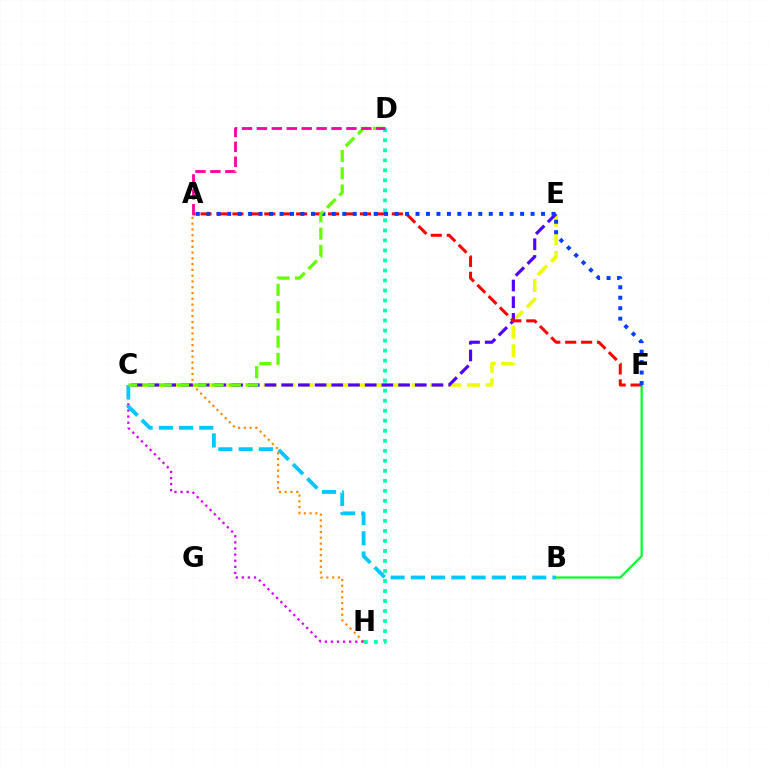{('C', 'E'): [{'color': '#eeff00', 'line_style': 'dashed', 'thickness': 2.51}, {'color': '#4f00ff', 'line_style': 'dashed', 'thickness': 2.27}], ('B', 'F'): [{'color': '#00ff27', 'line_style': 'solid', 'thickness': 1.58}], ('A', 'H'): [{'color': '#ff8800', 'line_style': 'dotted', 'thickness': 1.57}], ('C', 'H'): [{'color': '#d600ff', 'line_style': 'dotted', 'thickness': 1.65}], ('D', 'H'): [{'color': '#00ffaf', 'line_style': 'dotted', 'thickness': 2.72}], ('A', 'F'): [{'color': '#ff0000', 'line_style': 'dashed', 'thickness': 2.17}, {'color': '#003fff', 'line_style': 'dotted', 'thickness': 2.84}], ('B', 'C'): [{'color': '#00c7ff', 'line_style': 'dashed', 'thickness': 2.75}], ('C', 'D'): [{'color': '#66ff00', 'line_style': 'dashed', 'thickness': 2.35}], ('A', 'D'): [{'color': '#ff00a0', 'line_style': 'dashed', 'thickness': 2.03}]}